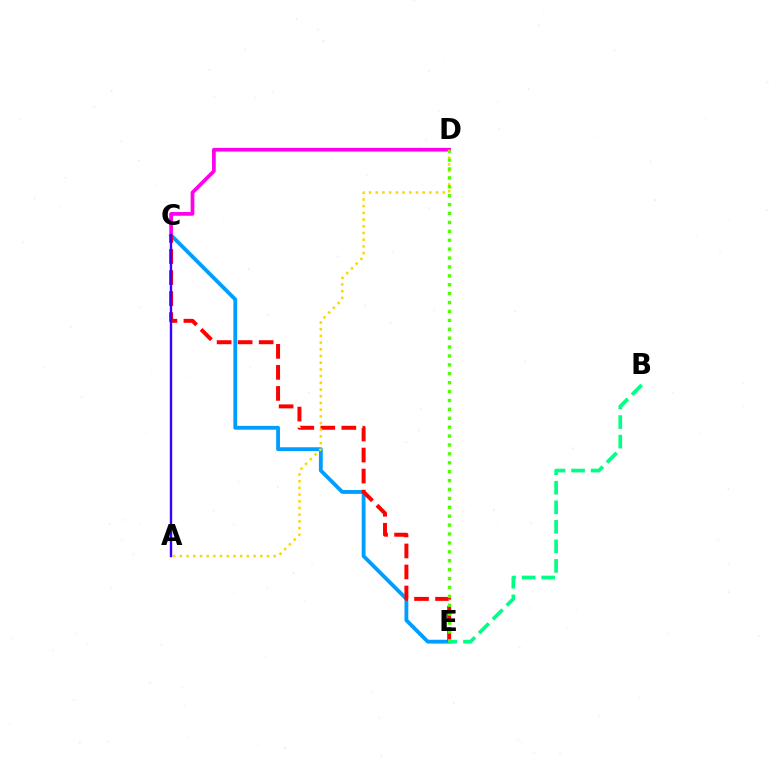{('C', 'E'): [{'color': '#009eff', 'line_style': 'solid', 'thickness': 2.75}, {'color': '#ff0000', 'line_style': 'dashed', 'thickness': 2.86}], ('C', 'D'): [{'color': '#ff00ed', 'line_style': 'solid', 'thickness': 2.67}], ('A', 'D'): [{'color': '#ffd500', 'line_style': 'dotted', 'thickness': 1.82}], ('D', 'E'): [{'color': '#4fff00', 'line_style': 'dotted', 'thickness': 2.42}], ('B', 'E'): [{'color': '#00ff86', 'line_style': 'dashed', 'thickness': 2.66}], ('A', 'C'): [{'color': '#3700ff', 'line_style': 'solid', 'thickness': 1.72}]}